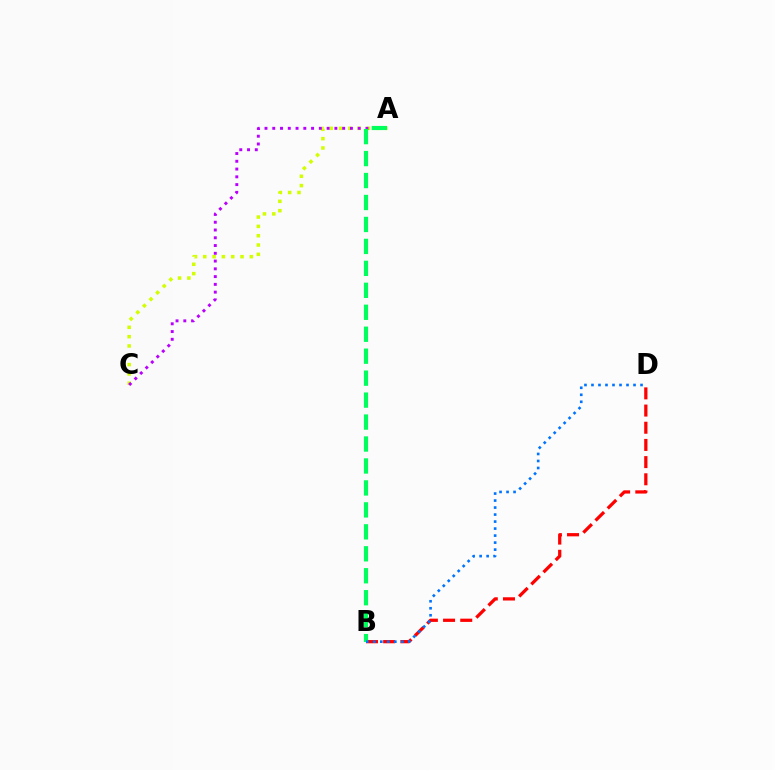{('A', 'C'): [{'color': '#d1ff00', 'line_style': 'dotted', 'thickness': 2.53}, {'color': '#b900ff', 'line_style': 'dotted', 'thickness': 2.11}], ('B', 'D'): [{'color': '#ff0000', 'line_style': 'dashed', 'thickness': 2.33}, {'color': '#0074ff', 'line_style': 'dotted', 'thickness': 1.9}], ('A', 'B'): [{'color': '#00ff5c', 'line_style': 'dashed', 'thickness': 2.98}]}